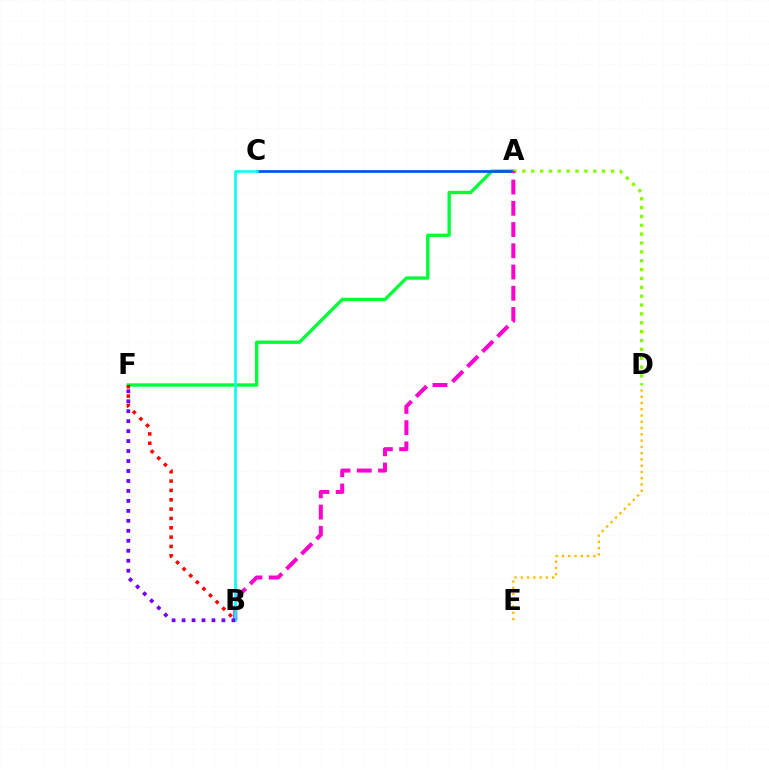{('A', 'F'): [{'color': '#00ff39', 'line_style': 'solid', 'thickness': 2.42}], ('D', 'E'): [{'color': '#ffbd00', 'line_style': 'dotted', 'thickness': 1.7}], ('A', 'C'): [{'color': '#004bff', 'line_style': 'solid', 'thickness': 1.91}], ('A', 'D'): [{'color': '#84ff00', 'line_style': 'dotted', 'thickness': 2.41}], ('A', 'B'): [{'color': '#ff00cf', 'line_style': 'dashed', 'thickness': 2.89}], ('B', 'C'): [{'color': '#00fff6', 'line_style': 'solid', 'thickness': 1.86}], ('B', 'F'): [{'color': '#7200ff', 'line_style': 'dotted', 'thickness': 2.71}, {'color': '#ff0000', 'line_style': 'dotted', 'thickness': 2.54}]}